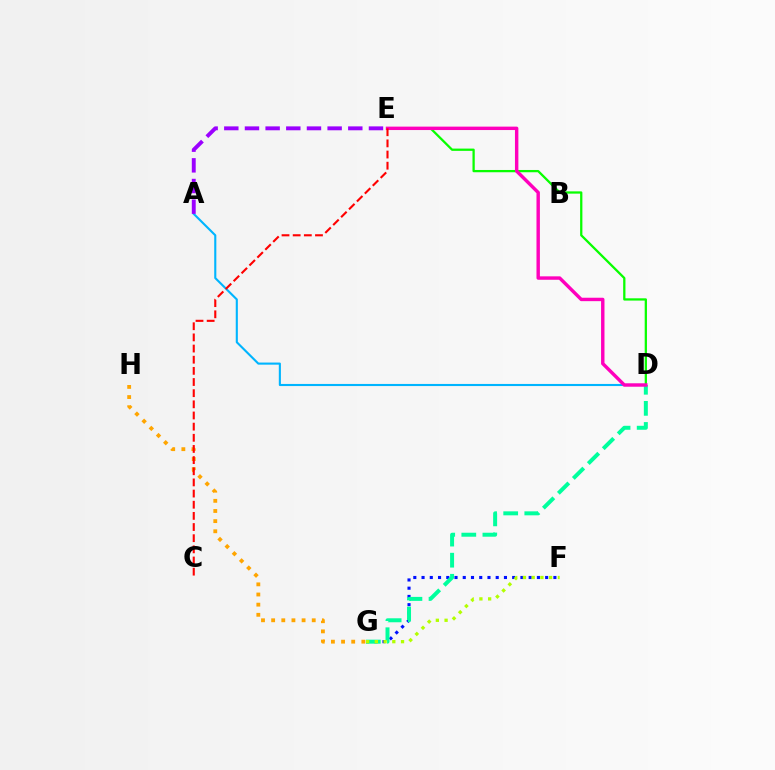{('F', 'G'): [{'color': '#0010ff', 'line_style': 'dotted', 'thickness': 2.24}, {'color': '#b3ff00', 'line_style': 'dotted', 'thickness': 2.37}], ('D', 'E'): [{'color': '#08ff00', 'line_style': 'solid', 'thickness': 1.64}, {'color': '#ff00bd', 'line_style': 'solid', 'thickness': 2.46}], ('A', 'D'): [{'color': '#00b5ff', 'line_style': 'solid', 'thickness': 1.52}], ('D', 'G'): [{'color': '#00ff9d', 'line_style': 'dashed', 'thickness': 2.87}], ('A', 'E'): [{'color': '#9b00ff', 'line_style': 'dashed', 'thickness': 2.81}], ('G', 'H'): [{'color': '#ffa500', 'line_style': 'dotted', 'thickness': 2.76}], ('C', 'E'): [{'color': '#ff0000', 'line_style': 'dashed', 'thickness': 1.52}]}